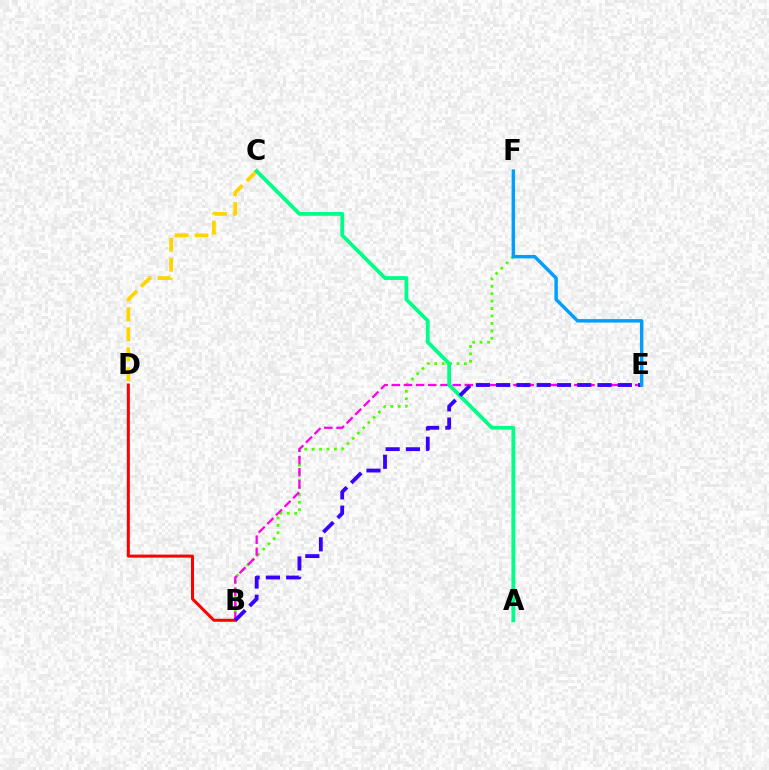{('C', 'D'): [{'color': '#ffd500', 'line_style': 'dashed', 'thickness': 2.71}], ('B', 'F'): [{'color': '#4fff00', 'line_style': 'dotted', 'thickness': 2.02}], ('B', 'E'): [{'color': '#ff00ed', 'line_style': 'dashed', 'thickness': 1.65}, {'color': '#3700ff', 'line_style': 'dashed', 'thickness': 2.75}], ('A', 'C'): [{'color': '#00ff86', 'line_style': 'solid', 'thickness': 2.74}], ('B', 'D'): [{'color': '#ff0000', 'line_style': 'solid', 'thickness': 2.18}], ('E', 'F'): [{'color': '#009eff', 'line_style': 'solid', 'thickness': 2.47}]}